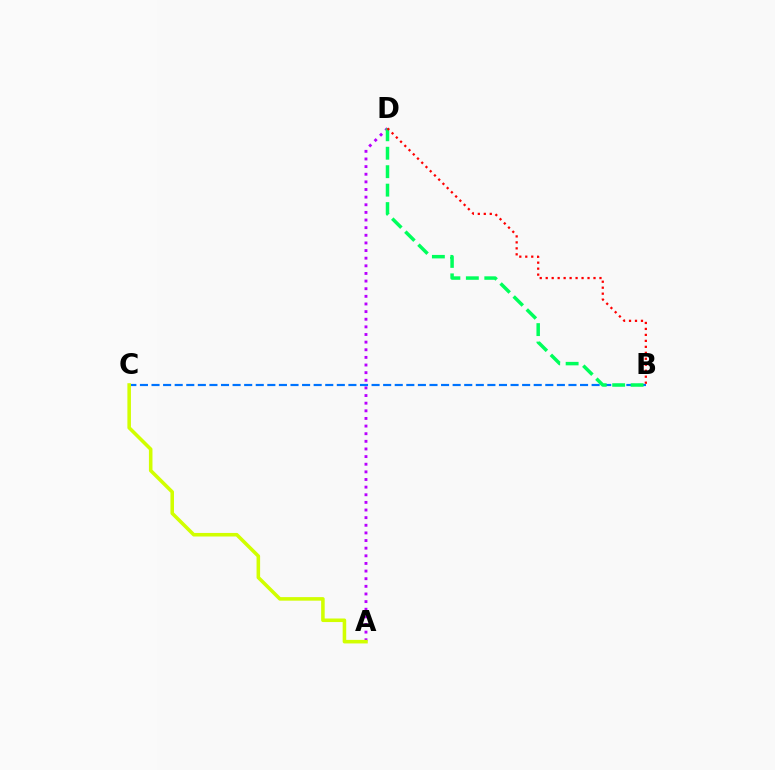{('B', 'C'): [{'color': '#0074ff', 'line_style': 'dashed', 'thickness': 1.57}], ('A', 'D'): [{'color': '#b900ff', 'line_style': 'dotted', 'thickness': 2.07}], ('A', 'C'): [{'color': '#d1ff00', 'line_style': 'solid', 'thickness': 2.56}], ('B', 'D'): [{'color': '#00ff5c', 'line_style': 'dashed', 'thickness': 2.51}, {'color': '#ff0000', 'line_style': 'dotted', 'thickness': 1.62}]}